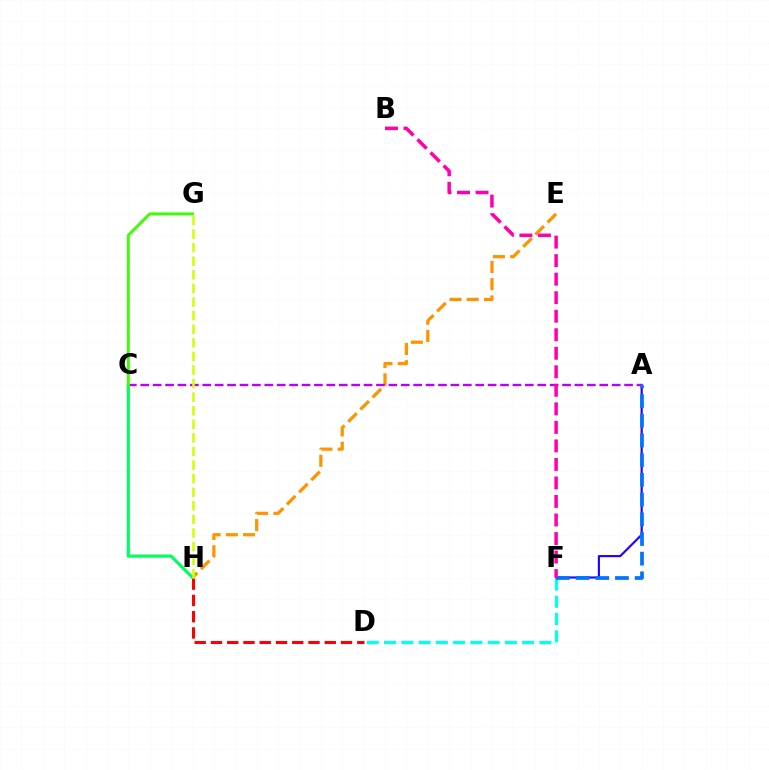{('E', 'H'): [{'color': '#ff9400', 'line_style': 'dashed', 'thickness': 2.34}], ('C', 'H'): [{'color': '#00ff5c', 'line_style': 'solid', 'thickness': 2.26}], ('A', 'F'): [{'color': '#2500ff', 'line_style': 'solid', 'thickness': 1.54}, {'color': '#0074ff', 'line_style': 'dashed', 'thickness': 2.68}], ('D', 'F'): [{'color': '#00fff6', 'line_style': 'dashed', 'thickness': 2.35}], ('A', 'C'): [{'color': '#b900ff', 'line_style': 'dashed', 'thickness': 1.69}], ('C', 'G'): [{'color': '#3dff00', 'line_style': 'solid', 'thickness': 2.11}], ('D', 'H'): [{'color': '#ff0000', 'line_style': 'dashed', 'thickness': 2.21}], ('B', 'F'): [{'color': '#ff00ac', 'line_style': 'dashed', 'thickness': 2.52}], ('G', 'H'): [{'color': '#d1ff00', 'line_style': 'dashed', 'thickness': 1.85}]}